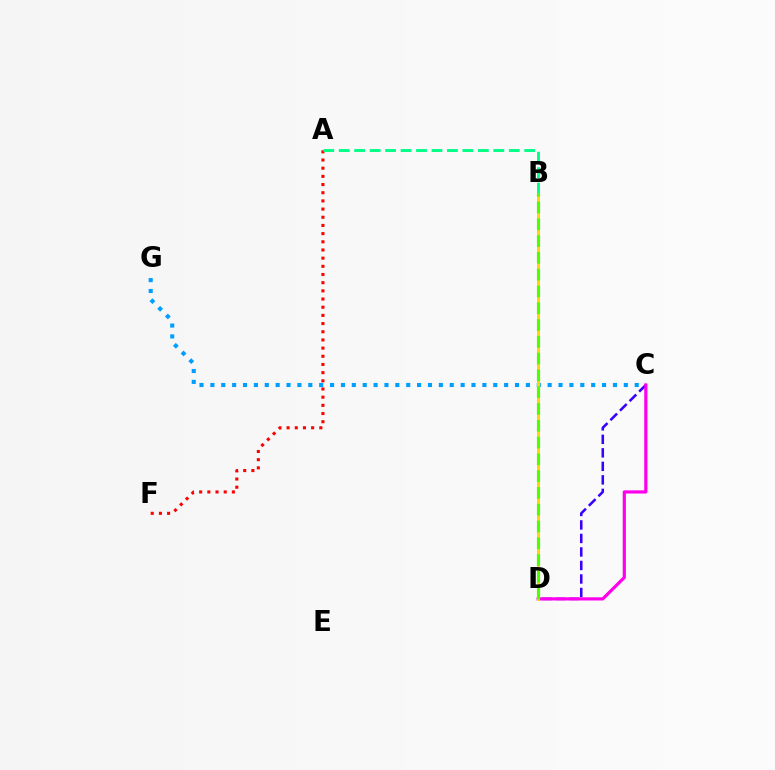{('C', 'D'): [{'color': '#3700ff', 'line_style': 'dashed', 'thickness': 1.84}, {'color': '#ff00ed', 'line_style': 'solid', 'thickness': 2.3}], ('C', 'G'): [{'color': '#009eff', 'line_style': 'dotted', 'thickness': 2.96}], ('A', 'F'): [{'color': '#ff0000', 'line_style': 'dotted', 'thickness': 2.22}], ('B', 'D'): [{'color': '#ffd500', 'line_style': 'solid', 'thickness': 2.11}, {'color': '#4fff00', 'line_style': 'dashed', 'thickness': 2.28}], ('A', 'B'): [{'color': '#00ff86', 'line_style': 'dashed', 'thickness': 2.1}]}